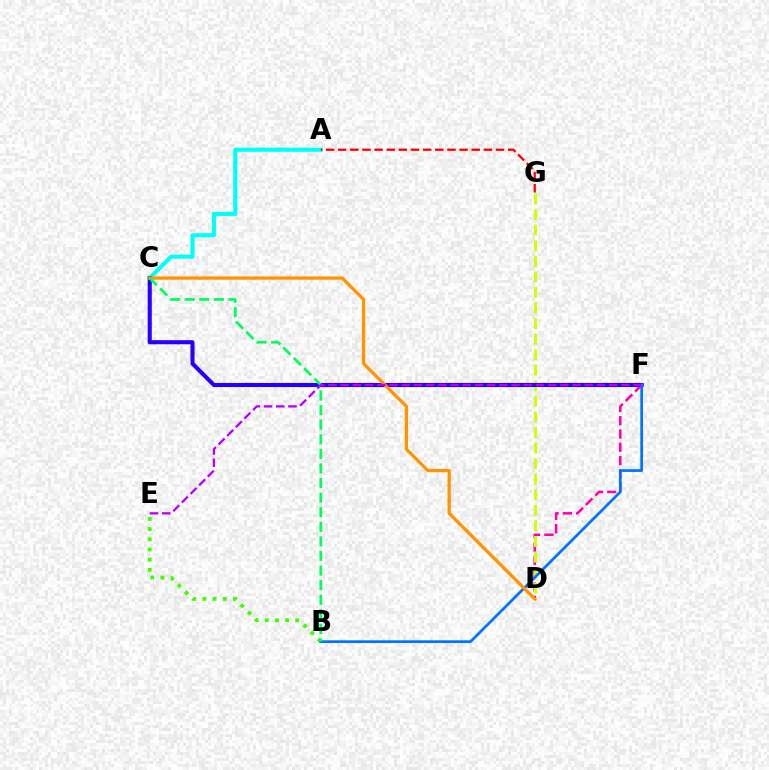{('D', 'F'): [{'color': '#ff00ac', 'line_style': 'dashed', 'thickness': 1.81}], ('D', 'G'): [{'color': '#d1ff00', 'line_style': 'dashed', 'thickness': 2.12}], ('A', 'C'): [{'color': '#00fff6', 'line_style': 'solid', 'thickness': 2.95}], ('A', 'G'): [{'color': '#ff0000', 'line_style': 'dashed', 'thickness': 1.65}], ('C', 'F'): [{'color': '#2500ff', 'line_style': 'solid', 'thickness': 2.94}], ('B', 'E'): [{'color': '#3dff00', 'line_style': 'dotted', 'thickness': 2.76}], ('B', 'F'): [{'color': '#0074ff', 'line_style': 'solid', 'thickness': 1.96}], ('C', 'D'): [{'color': '#ff9400', 'line_style': 'solid', 'thickness': 2.35}], ('B', 'C'): [{'color': '#00ff5c', 'line_style': 'dashed', 'thickness': 1.98}], ('E', 'F'): [{'color': '#b900ff', 'line_style': 'dashed', 'thickness': 1.66}]}